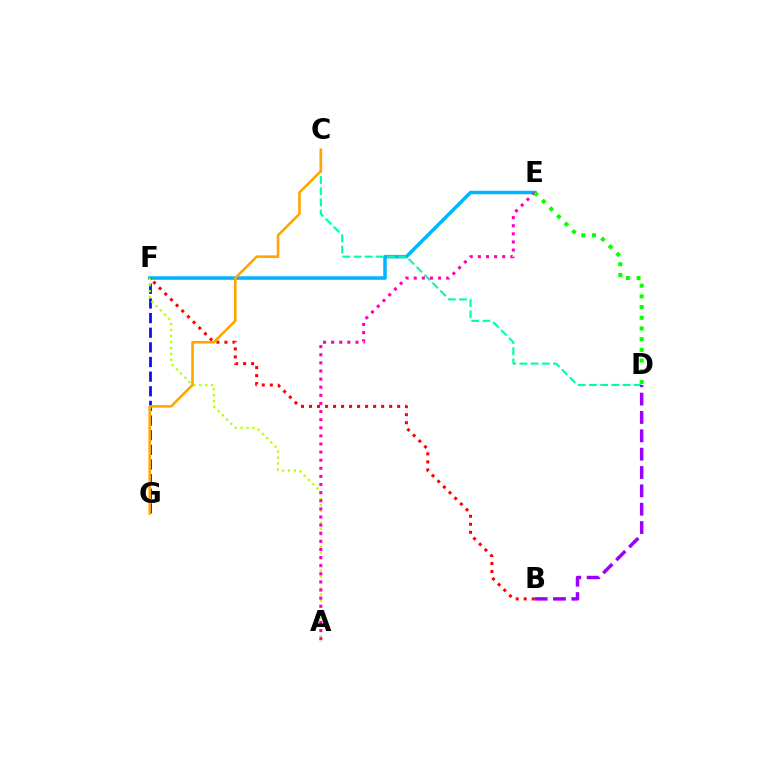{('E', 'F'): [{'color': '#00b5ff', 'line_style': 'solid', 'thickness': 2.53}], ('B', 'F'): [{'color': '#ff0000', 'line_style': 'dotted', 'thickness': 2.18}], ('C', 'D'): [{'color': '#00ff9d', 'line_style': 'dashed', 'thickness': 1.52}], ('F', 'G'): [{'color': '#0010ff', 'line_style': 'dashed', 'thickness': 1.99}], ('B', 'D'): [{'color': '#9b00ff', 'line_style': 'dashed', 'thickness': 2.49}], ('A', 'F'): [{'color': '#b3ff00', 'line_style': 'dotted', 'thickness': 1.62}], ('A', 'E'): [{'color': '#ff00bd', 'line_style': 'dotted', 'thickness': 2.2}], ('C', 'G'): [{'color': '#ffa500', 'line_style': 'solid', 'thickness': 1.86}], ('D', 'E'): [{'color': '#08ff00', 'line_style': 'dotted', 'thickness': 2.91}]}